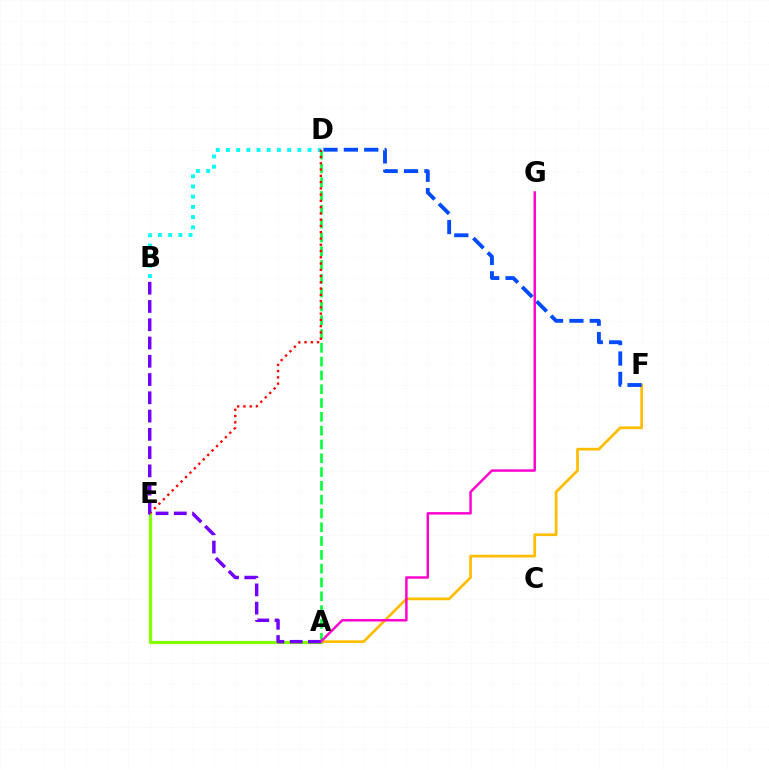{('A', 'E'): [{'color': '#84ff00', 'line_style': 'solid', 'thickness': 2.33}], ('B', 'D'): [{'color': '#00fff6', 'line_style': 'dotted', 'thickness': 2.77}], ('A', 'D'): [{'color': '#00ff39', 'line_style': 'dashed', 'thickness': 1.88}], ('A', 'F'): [{'color': '#ffbd00', 'line_style': 'solid', 'thickness': 1.96}], ('D', 'F'): [{'color': '#004bff', 'line_style': 'dashed', 'thickness': 2.77}], ('A', 'G'): [{'color': '#ff00cf', 'line_style': 'solid', 'thickness': 1.77}], ('D', 'E'): [{'color': '#ff0000', 'line_style': 'dotted', 'thickness': 1.7}], ('A', 'B'): [{'color': '#7200ff', 'line_style': 'dashed', 'thickness': 2.48}]}